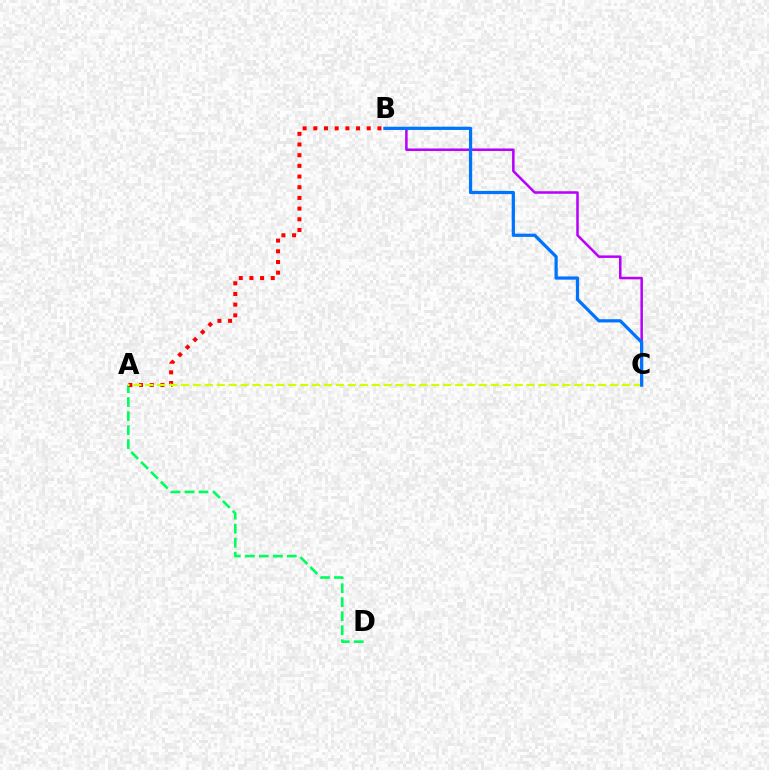{('A', 'D'): [{'color': '#00ff5c', 'line_style': 'dashed', 'thickness': 1.9}], ('A', 'B'): [{'color': '#ff0000', 'line_style': 'dotted', 'thickness': 2.9}], ('B', 'C'): [{'color': '#b900ff', 'line_style': 'solid', 'thickness': 1.81}, {'color': '#0074ff', 'line_style': 'solid', 'thickness': 2.32}], ('A', 'C'): [{'color': '#d1ff00', 'line_style': 'dashed', 'thickness': 1.62}]}